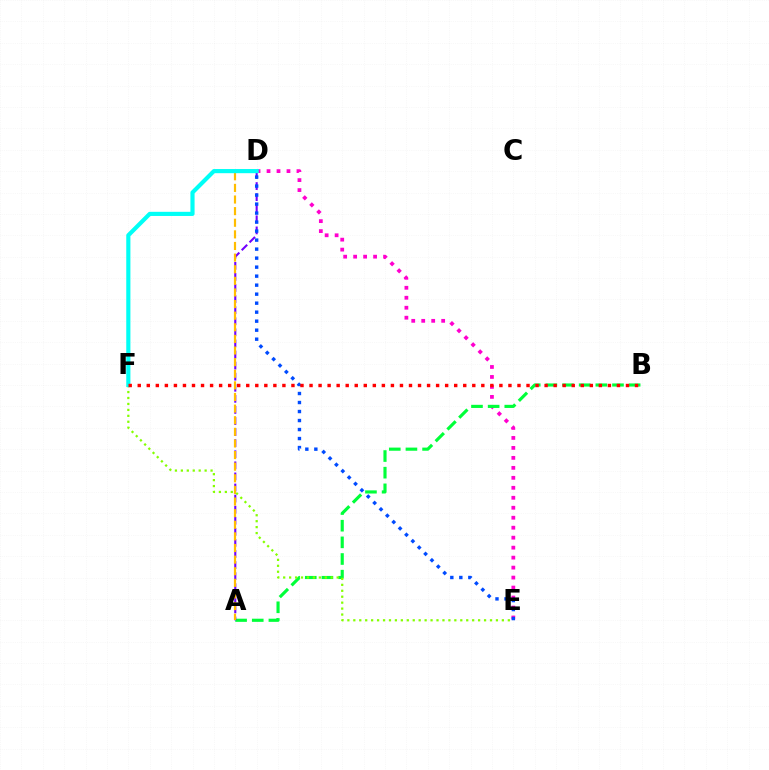{('D', 'E'): [{'color': '#ff00cf', 'line_style': 'dotted', 'thickness': 2.71}, {'color': '#004bff', 'line_style': 'dotted', 'thickness': 2.45}], ('A', 'B'): [{'color': '#00ff39', 'line_style': 'dashed', 'thickness': 2.26}], ('A', 'D'): [{'color': '#7200ff', 'line_style': 'dashed', 'thickness': 1.51}, {'color': '#ffbd00', 'line_style': 'dashed', 'thickness': 1.58}], ('E', 'F'): [{'color': '#84ff00', 'line_style': 'dotted', 'thickness': 1.61}], ('D', 'F'): [{'color': '#00fff6', 'line_style': 'solid', 'thickness': 2.99}], ('B', 'F'): [{'color': '#ff0000', 'line_style': 'dotted', 'thickness': 2.46}]}